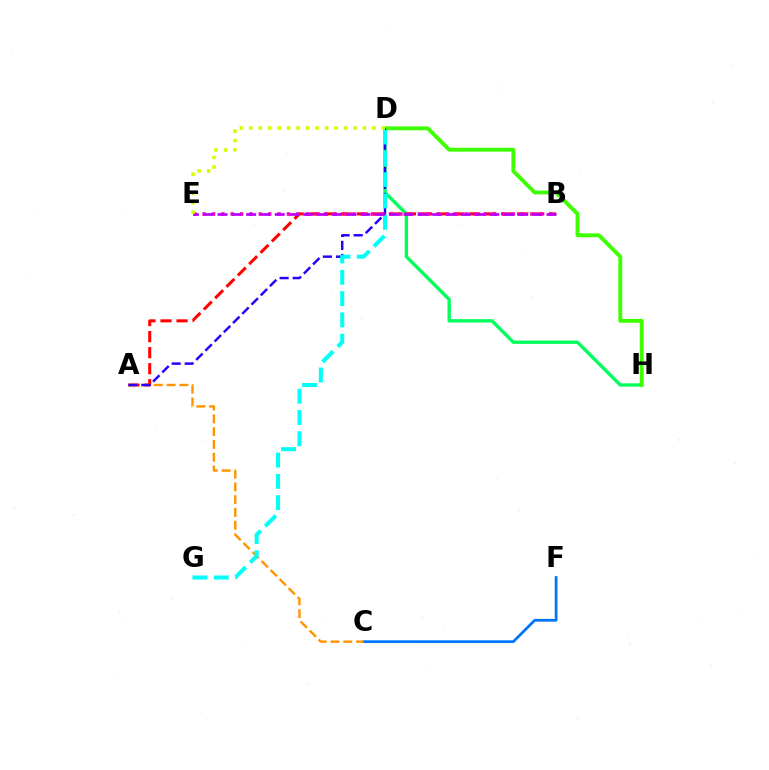{('D', 'H'): [{'color': '#00ff5c', 'line_style': 'solid', 'thickness': 2.43}, {'color': '#3dff00', 'line_style': 'solid', 'thickness': 2.79}], ('C', 'F'): [{'color': '#0074ff', 'line_style': 'solid', 'thickness': 1.97}], ('A', 'B'): [{'color': '#ff0000', 'line_style': 'dashed', 'thickness': 2.18}], ('A', 'C'): [{'color': '#ff9400', 'line_style': 'dashed', 'thickness': 1.74}], ('A', 'D'): [{'color': '#2500ff', 'line_style': 'dashed', 'thickness': 1.77}], ('B', 'E'): [{'color': '#ff00ac', 'line_style': 'dotted', 'thickness': 2.54}, {'color': '#b900ff', 'line_style': 'dashed', 'thickness': 1.94}], ('D', 'G'): [{'color': '#00fff6', 'line_style': 'dashed', 'thickness': 2.9}], ('D', 'E'): [{'color': '#d1ff00', 'line_style': 'dotted', 'thickness': 2.57}]}